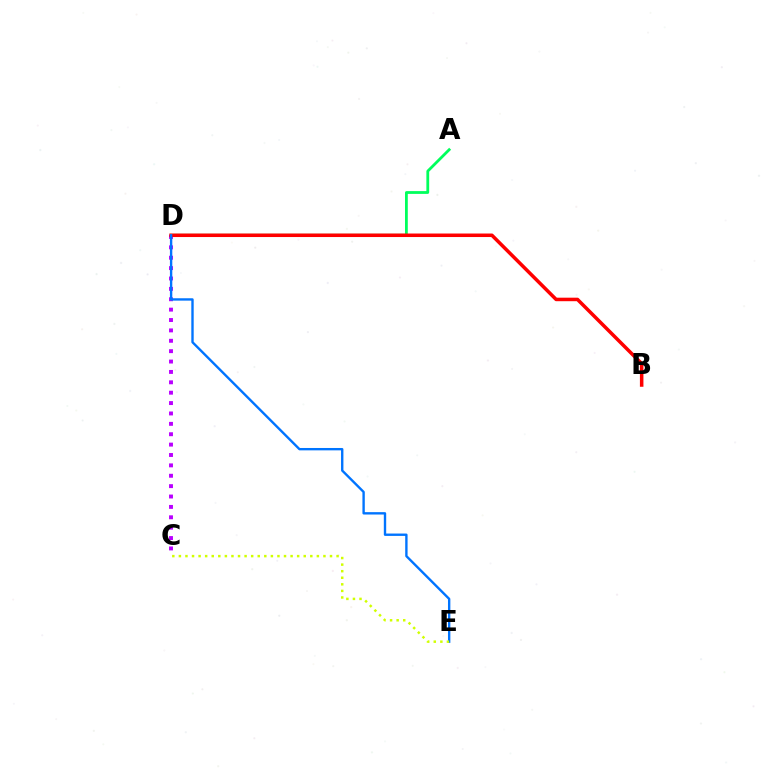{('A', 'D'): [{'color': '#00ff5c', 'line_style': 'solid', 'thickness': 2.01}], ('C', 'D'): [{'color': '#b900ff', 'line_style': 'dotted', 'thickness': 2.82}], ('B', 'D'): [{'color': '#ff0000', 'line_style': 'solid', 'thickness': 2.53}], ('D', 'E'): [{'color': '#0074ff', 'line_style': 'solid', 'thickness': 1.71}], ('C', 'E'): [{'color': '#d1ff00', 'line_style': 'dotted', 'thickness': 1.79}]}